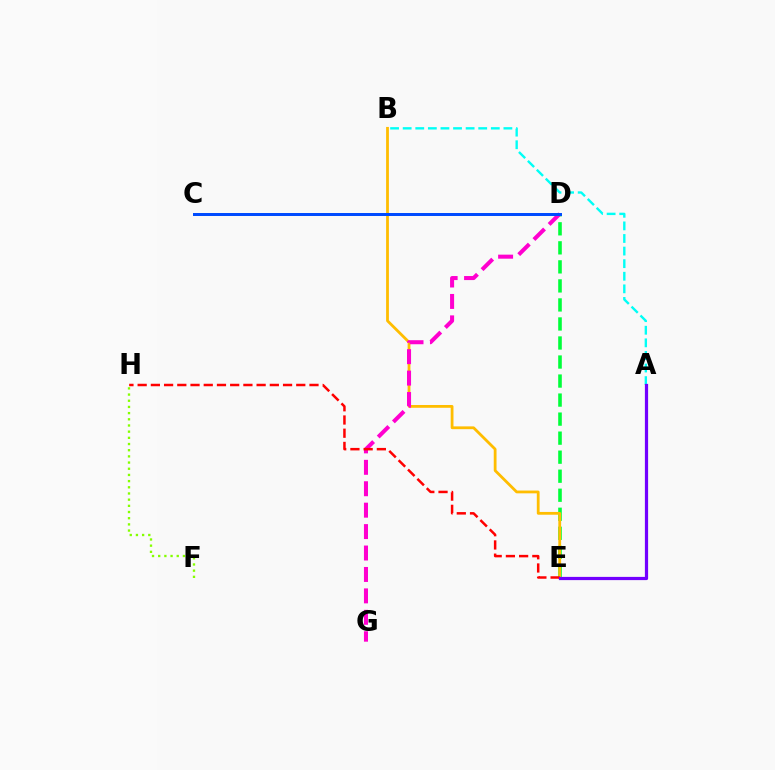{('D', 'E'): [{'color': '#00ff39', 'line_style': 'dashed', 'thickness': 2.59}], ('F', 'H'): [{'color': '#84ff00', 'line_style': 'dotted', 'thickness': 1.68}], ('B', 'E'): [{'color': '#ffbd00', 'line_style': 'solid', 'thickness': 2.01}], ('D', 'G'): [{'color': '#ff00cf', 'line_style': 'dashed', 'thickness': 2.91}], ('E', 'H'): [{'color': '#ff0000', 'line_style': 'dashed', 'thickness': 1.8}], ('A', 'B'): [{'color': '#00fff6', 'line_style': 'dashed', 'thickness': 1.71}], ('A', 'E'): [{'color': '#7200ff', 'line_style': 'solid', 'thickness': 2.32}], ('C', 'D'): [{'color': '#004bff', 'line_style': 'solid', 'thickness': 2.15}]}